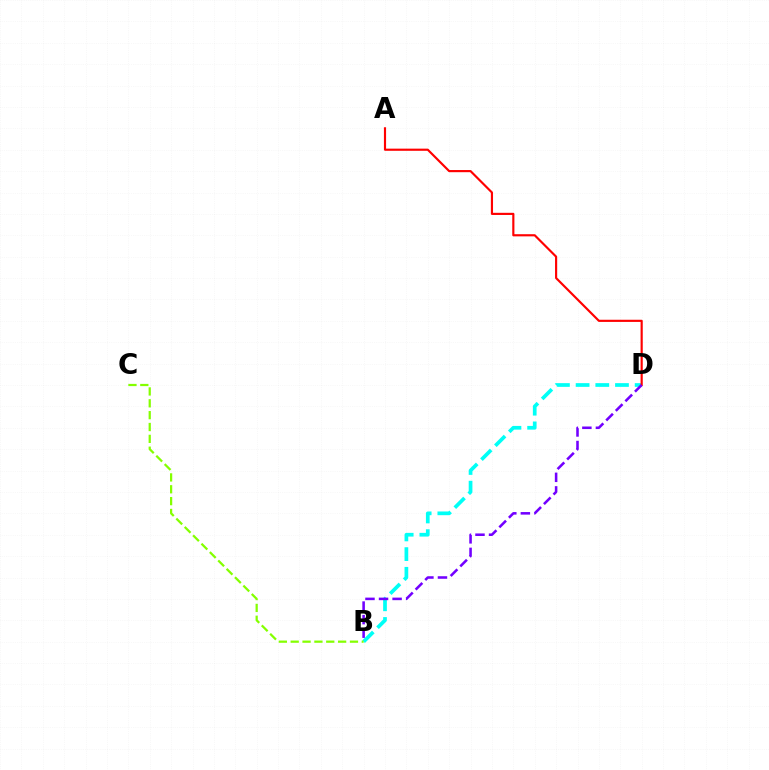{('B', 'D'): [{'color': '#00fff6', 'line_style': 'dashed', 'thickness': 2.67}, {'color': '#7200ff', 'line_style': 'dashed', 'thickness': 1.84}], ('A', 'D'): [{'color': '#ff0000', 'line_style': 'solid', 'thickness': 1.55}], ('B', 'C'): [{'color': '#84ff00', 'line_style': 'dashed', 'thickness': 1.61}]}